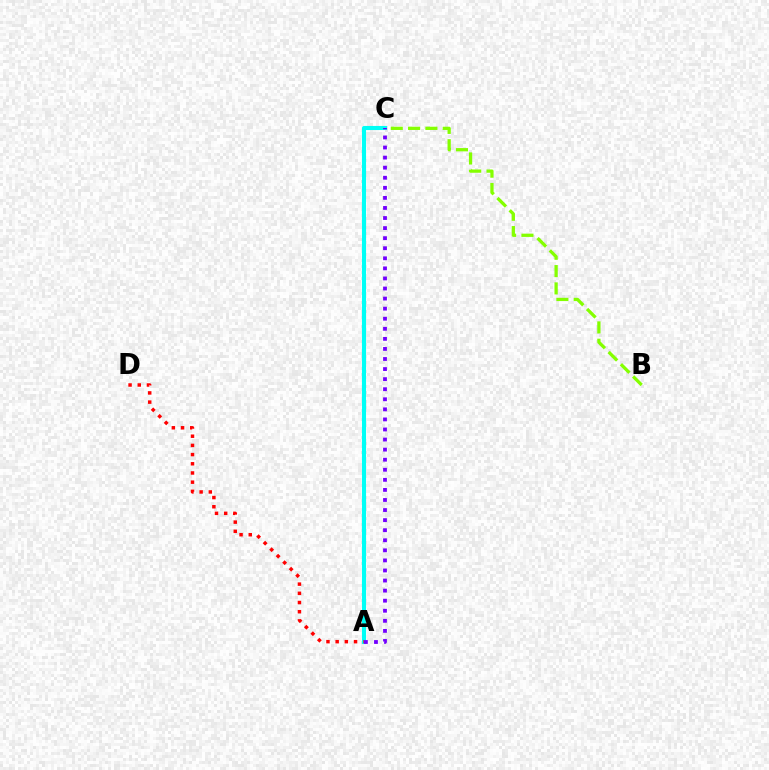{('B', 'C'): [{'color': '#84ff00', 'line_style': 'dashed', 'thickness': 2.35}], ('A', 'C'): [{'color': '#00fff6', 'line_style': 'solid', 'thickness': 2.95}, {'color': '#7200ff', 'line_style': 'dotted', 'thickness': 2.74}], ('A', 'D'): [{'color': '#ff0000', 'line_style': 'dotted', 'thickness': 2.5}]}